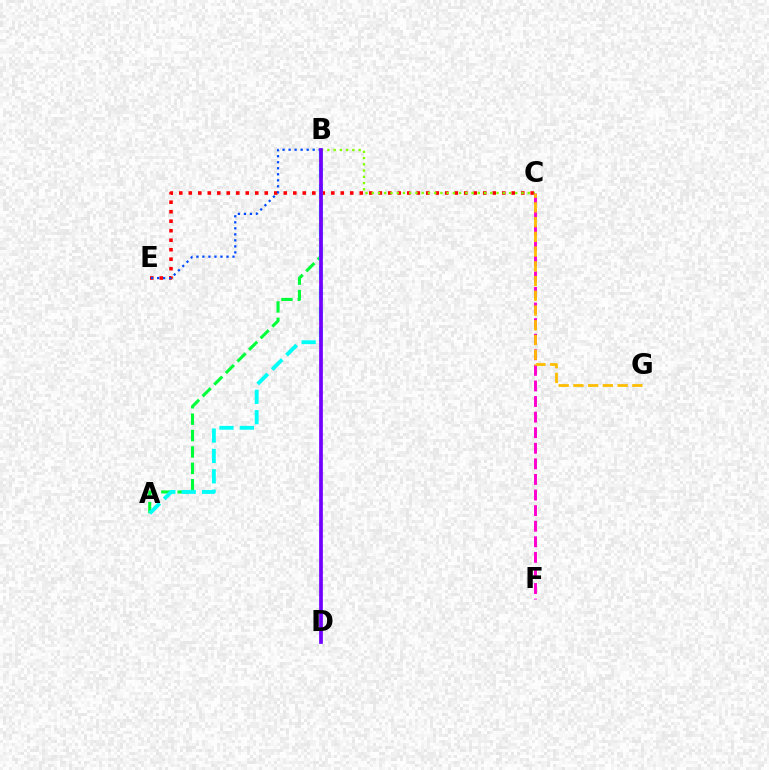{('A', 'B'): [{'color': '#00ff39', 'line_style': 'dashed', 'thickness': 2.23}, {'color': '#00fff6', 'line_style': 'dashed', 'thickness': 2.77}], ('C', 'E'): [{'color': '#ff0000', 'line_style': 'dotted', 'thickness': 2.58}], ('B', 'C'): [{'color': '#84ff00', 'line_style': 'dotted', 'thickness': 1.7}], ('C', 'F'): [{'color': '#ff00cf', 'line_style': 'dashed', 'thickness': 2.12}], ('B', 'E'): [{'color': '#004bff', 'line_style': 'dotted', 'thickness': 1.64}], ('B', 'D'): [{'color': '#7200ff', 'line_style': 'solid', 'thickness': 2.68}], ('C', 'G'): [{'color': '#ffbd00', 'line_style': 'dashed', 'thickness': 2.0}]}